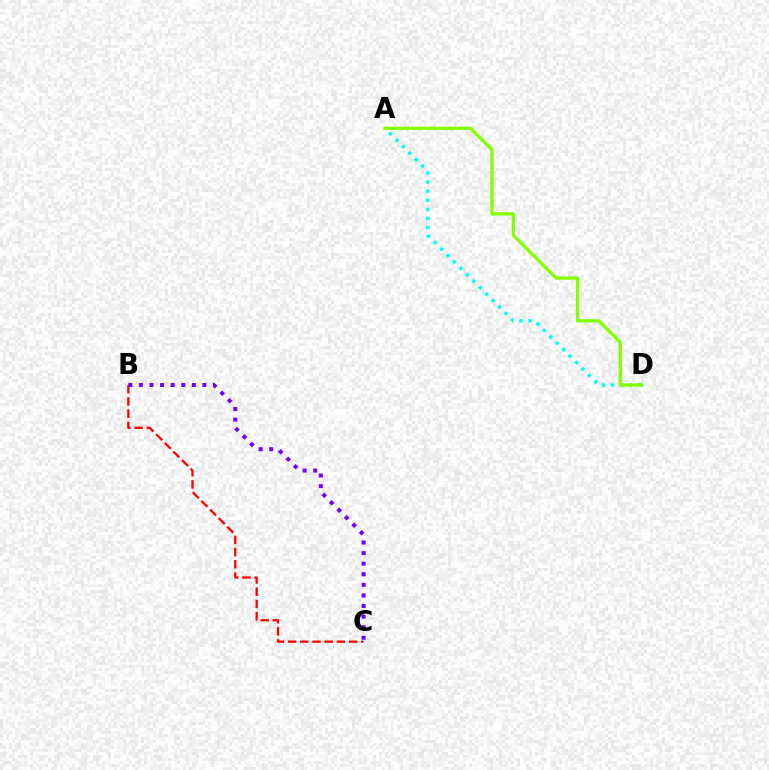{('B', 'C'): [{'color': '#ff0000', 'line_style': 'dashed', 'thickness': 1.66}, {'color': '#7200ff', 'line_style': 'dotted', 'thickness': 2.88}], ('A', 'D'): [{'color': '#00fff6', 'line_style': 'dotted', 'thickness': 2.47}, {'color': '#84ff00', 'line_style': 'solid', 'thickness': 2.36}]}